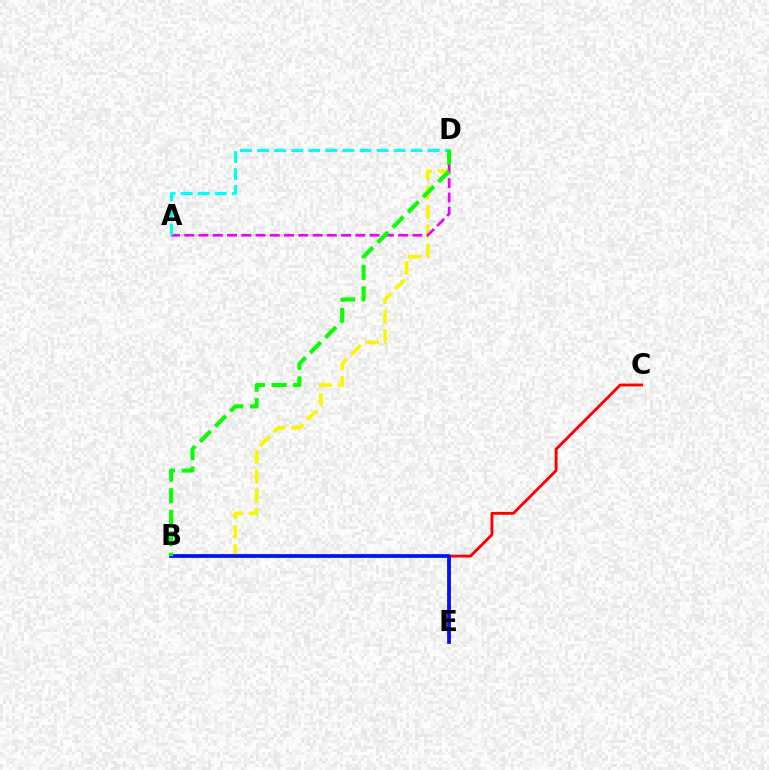{('B', 'D'): [{'color': '#fcf500', 'line_style': 'dashed', 'thickness': 2.62}, {'color': '#08ff00', 'line_style': 'dashed', 'thickness': 2.92}], ('C', 'E'): [{'color': '#ff0000', 'line_style': 'solid', 'thickness': 2.05}], ('A', 'D'): [{'color': '#ee00ff', 'line_style': 'dashed', 'thickness': 1.94}, {'color': '#00fff6', 'line_style': 'dashed', 'thickness': 2.32}], ('B', 'E'): [{'color': '#0010ff', 'line_style': 'solid', 'thickness': 2.68}]}